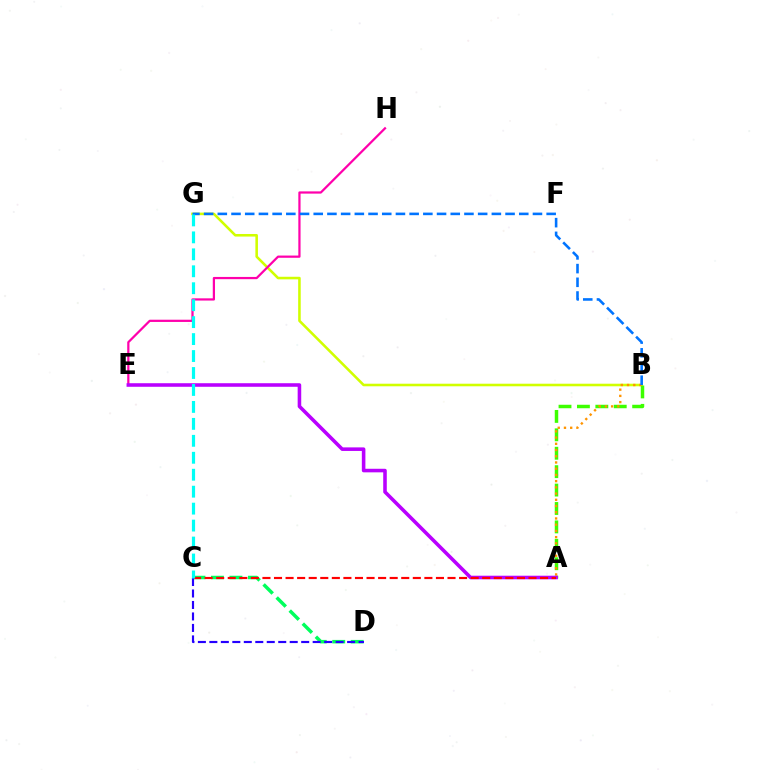{('C', 'D'): [{'color': '#00ff5c', 'line_style': 'dashed', 'thickness': 2.51}, {'color': '#2500ff', 'line_style': 'dashed', 'thickness': 1.56}], ('B', 'G'): [{'color': '#d1ff00', 'line_style': 'solid', 'thickness': 1.85}, {'color': '#0074ff', 'line_style': 'dashed', 'thickness': 1.86}], ('E', 'H'): [{'color': '#ff00ac', 'line_style': 'solid', 'thickness': 1.61}], ('A', 'B'): [{'color': '#3dff00', 'line_style': 'dashed', 'thickness': 2.5}, {'color': '#ff9400', 'line_style': 'dotted', 'thickness': 1.69}], ('A', 'E'): [{'color': '#b900ff', 'line_style': 'solid', 'thickness': 2.57}], ('A', 'C'): [{'color': '#ff0000', 'line_style': 'dashed', 'thickness': 1.57}], ('C', 'G'): [{'color': '#00fff6', 'line_style': 'dashed', 'thickness': 2.3}]}